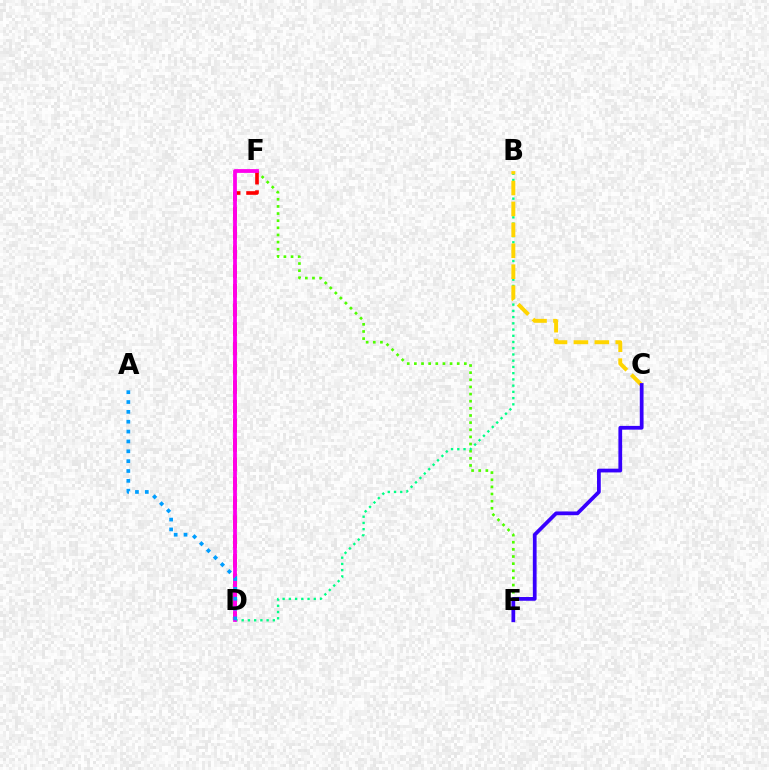{('E', 'F'): [{'color': '#4fff00', 'line_style': 'dotted', 'thickness': 1.94}], ('B', 'D'): [{'color': '#00ff86', 'line_style': 'dotted', 'thickness': 1.69}], ('B', 'C'): [{'color': '#ffd500', 'line_style': 'dashed', 'thickness': 2.84}], ('D', 'F'): [{'color': '#ff0000', 'line_style': 'dashed', 'thickness': 2.62}, {'color': '#ff00ed', 'line_style': 'solid', 'thickness': 2.72}], ('A', 'D'): [{'color': '#009eff', 'line_style': 'dotted', 'thickness': 2.68}], ('C', 'E'): [{'color': '#3700ff', 'line_style': 'solid', 'thickness': 2.7}]}